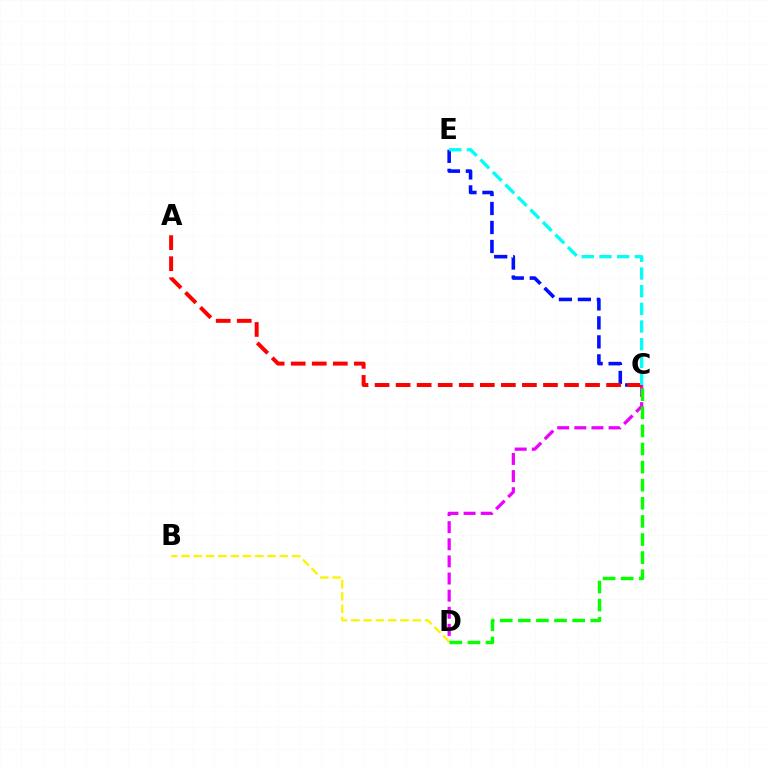{('C', 'D'): [{'color': '#ee00ff', 'line_style': 'dashed', 'thickness': 2.33}, {'color': '#08ff00', 'line_style': 'dashed', 'thickness': 2.46}], ('C', 'E'): [{'color': '#0010ff', 'line_style': 'dashed', 'thickness': 2.58}, {'color': '#00fff6', 'line_style': 'dashed', 'thickness': 2.4}], ('A', 'C'): [{'color': '#ff0000', 'line_style': 'dashed', 'thickness': 2.86}], ('B', 'D'): [{'color': '#fcf500', 'line_style': 'dashed', 'thickness': 1.67}]}